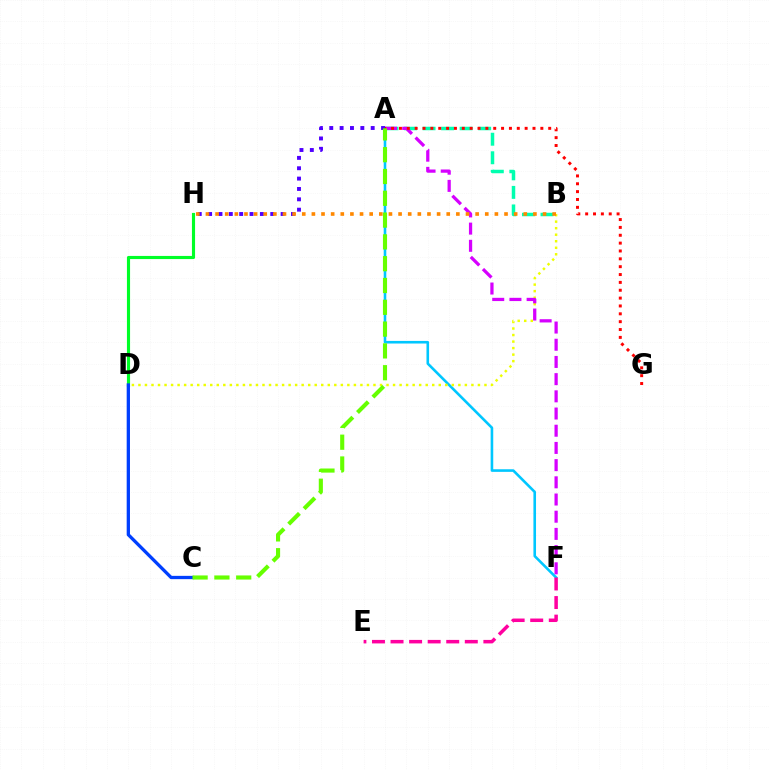{('A', 'F'): [{'color': '#00c7ff', 'line_style': 'solid', 'thickness': 1.88}, {'color': '#d600ff', 'line_style': 'dashed', 'thickness': 2.34}], ('A', 'H'): [{'color': '#4f00ff', 'line_style': 'dotted', 'thickness': 2.81}], ('D', 'H'): [{'color': '#00ff27', 'line_style': 'solid', 'thickness': 2.26}], ('B', 'D'): [{'color': '#eeff00', 'line_style': 'dotted', 'thickness': 1.77}], ('A', 'B'): [{'color': '#00ffaf', 'line_style': 'dashed', 'thickness': 2.52}], ('A', 'G'): [{'color': '#ff0000', 'line_style': 'dotted', 'thickness': 2.13}], ('E', 'F'): [{'color': '#ff00a0', 'line_style': 'dashed', 'thickness': 2.52}], ('B', 'H'): [{'color': '#ff8800', 'line_style': 'dotted', 'thickness': 2.62}], ('C', 'D'): [{'color': '#003fff', 'line_style': 'solid', 'thickness': 2.37}], ('A', 'C'): [{'color': '#66ff00', 'line_style': 'dashed', 'thickness': 2.96}]}